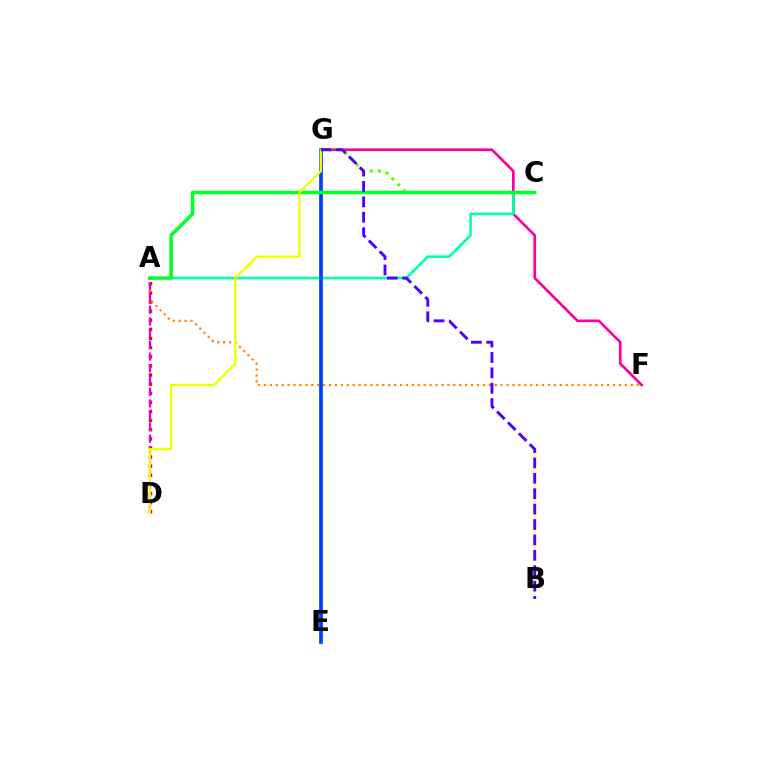{('F', 'G'): [{'color': '#ff00a0', 'line_style': 'solid', 'thickness': 1.92}], ('A', 'C'): [{'color': '#00ffaf', 'line_style': 'solid', 'thickness': 1.88}, {'color': '#00ff27', 'line_style': 'solid', 'thickness': 2.47}], ('A', 'D'): [{'color': '#ff0000', 'line_style': 'dotted', 'thickness': 2.48}, {'color': '#d600ff', 'line_style': 'dashed', 'thickness': 1.59}], ('C', 'G'): [{'color': '#66ff00', 'line_style': 'dotted', 'thickness': 2.24}], ('A', 'F'): [{'color': '#ff8800', 'line_style': 'dotted', 'thickness': 1.61}], ('E', 'G'): [{'color': '#00c7ff', 'line_style': 'solid', 'thickness': 1.67}, {'color': '#003fff', 'line_style': 'solid', 'thickness': 2.66}], ('D', 'G'): [{'color': '#eeff00', 'line_style': 'solid', 'thickness': 1.66}], ('B', 'G'): [{'color': '#4f00ff', 'line_style': 'dashed', 'thickness': 2.09}]}